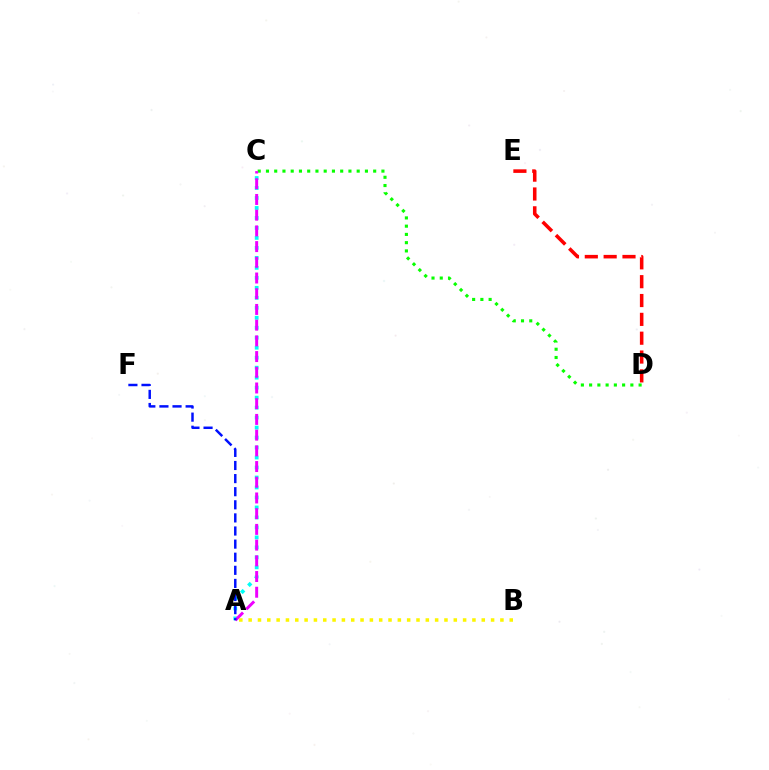{('C', 'D'): [{'color': '#08ff00', 'line_style': 'dotted', 'thickness': 2.24}], ('A', 'C'): [{'color': '#00fff6', 'line_style': 'dotted', 'thickness': 2.71}, {'color': '#ee00ff', 'line_style': 'dashed', 'thickness': 2.13}], ('D', 'E'): [{'color': '#ff0000', 'line_style': 'dashed', 'thickness': 2.56}], ('A', 'B'): [{'color': '#fcf500', 'line_style': 'dotted', 'thickness': 2.53}], ('A', 'F'): [{'color': '#0010ff', 'line_style': 'dashed', 'thickness': 1.78}]}